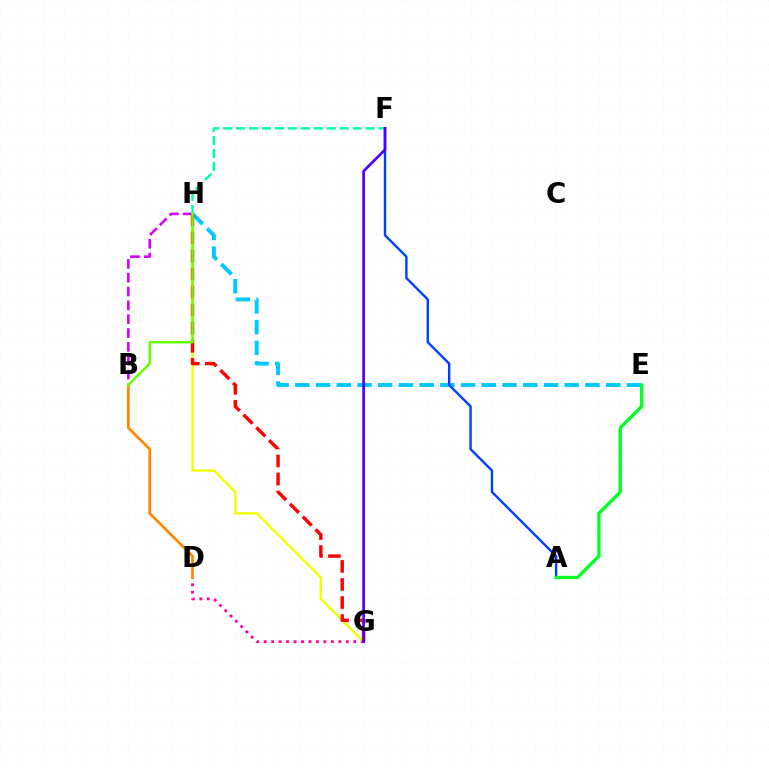{('B', 'H'): [{'color': '#d600ff', 'line_style': 'dashed', 'thickness': 1.88}, {'color': '#66ff00', 'line_style': 'solid', 'thickness': 1.78}], ('E', 'H'): [{'color': '#00c7ff', 'line_style': 'dashed', 'thickness': 2.81}], ('D', 'G'): [{'color': '#ff00a0', 'line_style': 'dotted', 'thickness': 2.03}], ('G', 'H'): [{'color': '#eeff00', 'line_style': 'solid', 'thickness': 1.71}, {'color': '#ff0000', 'line_style': 'dashed', 'thickness': 2.45}], ('A', 'F'): [{'color': '#003fff', 'line_style': 'solid', 'thickness': 1.72}], ('A', 'E'): [{'color': '#00ff27', 'line_style': 'solid', 'thickness': 2.37}], ('F', 'H'): [{'color': '#00ffaf', 'line_style': 'dashed', 'thickness': 1.76}], ('B', 'D'): [{'color': '#ff8800', 'line_style': 'solid', 'thickness': 1.95}], ('F', 'G'): [{'color': '#4f00ff', 'line_style': 'solid', 'thickness': 1.93}]}